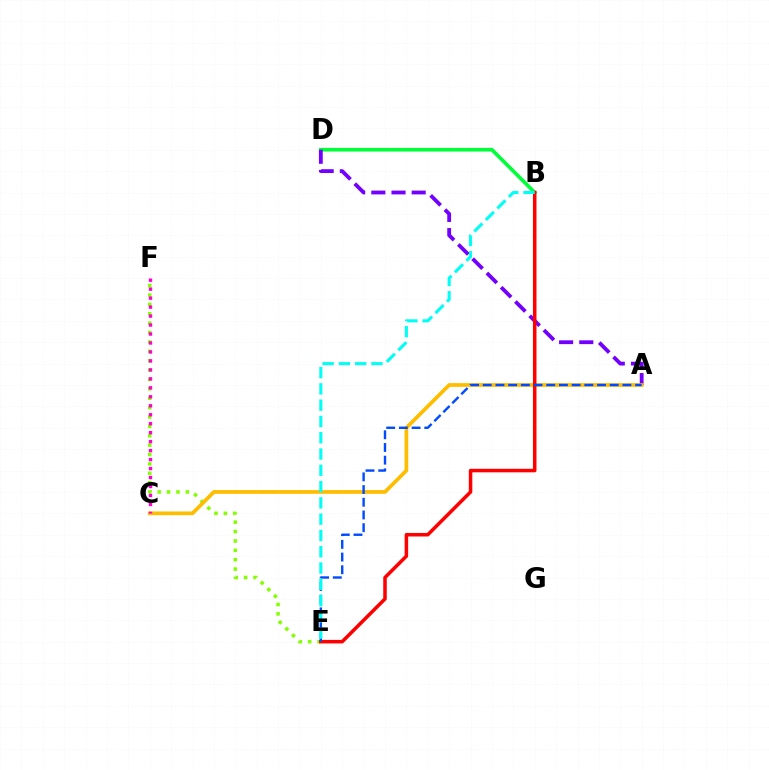{('B', 'D'): [{'color': '#00ff39', 'line_style': 'solid', 'thickness': 2.61}], ('E', 'F'): [{'color': '#84ff00', 'line_style': 'dotted', 'thickness': 2.55}], ('A', 'D'): [{'color': '#7200ff', 'line_style': 'dashed', 'thickness': 2.74}], ('A', 'C'): [{'color': '#ffbd00', 'line_style': 'solid', 'thickness': 2.68}], ('B', 'E'): [{'color': '#ff0000', 'line_style': 'solid', 'thickness': 2.54}, {'color': '#00fff6', 'line_style': 'dashed', 'thickness': 2.21}], ('A', 'E'): [{'color': '#004bff', 'line_style': 'dashed', 'thickness': 1.72}], ('C', 'F'): [{'color': '#ff00cf', 'line_style': 'dotted', 'thickness': 2.44}]}